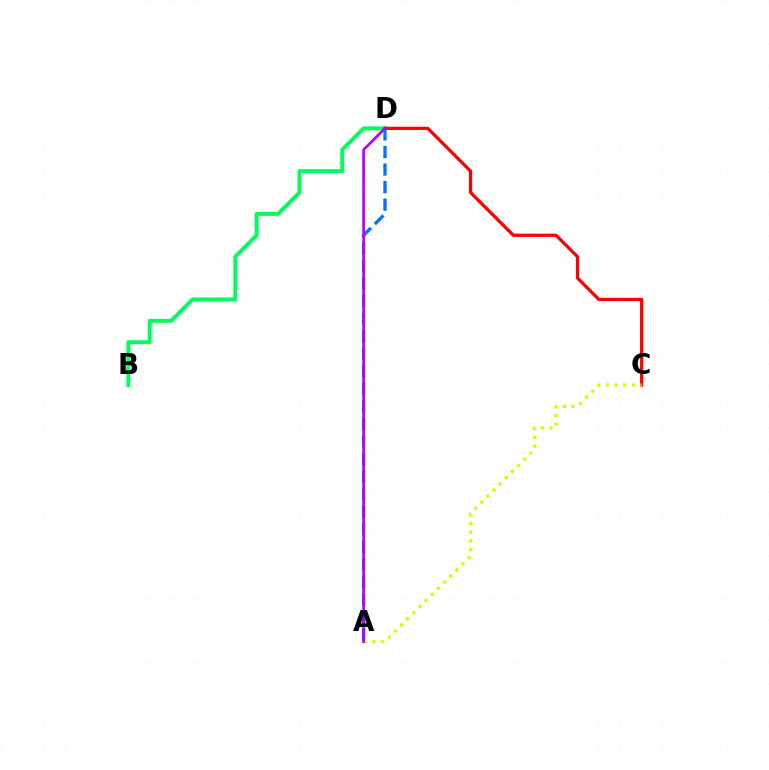{('A', 'D'): [{'color': '#0074ff', 'line_style': 'dashed', 'thickness': 2.38}, {'color': '#b900ff', 'line_style': 'solid', 'thickness': 1.93}], ('B', 'D'): [{'color': '#00ff5c', 'line_style': 'solid', 'thickness': 2.82}], ('C', 'D'): [{'color': '#ff0000', 'line_style': 'solid', 'thickness': 2.33}], ('A', 'C'): [{'color': '#d1ff00', 'line_style': 'dotted', 'thickness': 2.35}]}